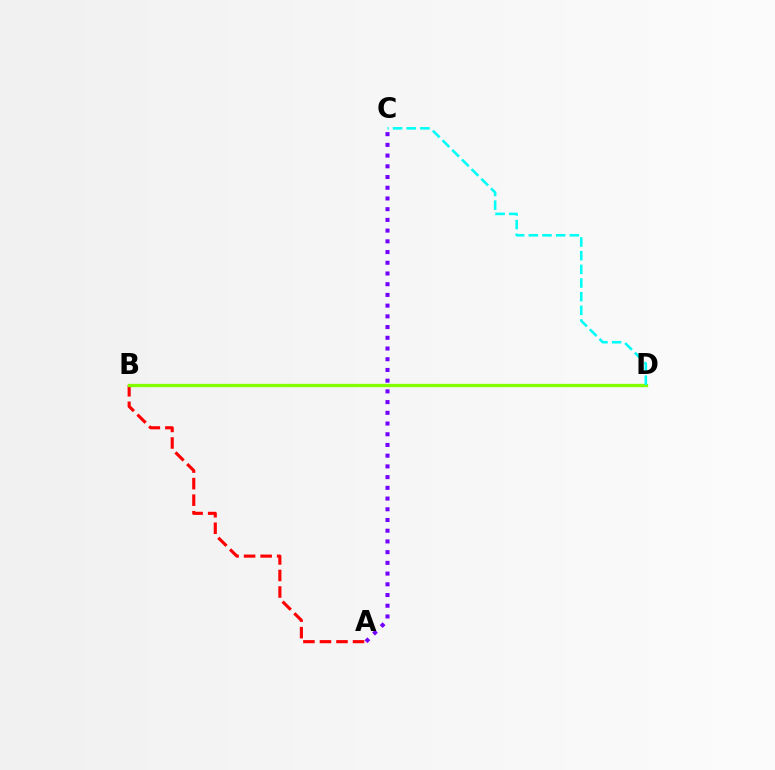{('A', 'B'): [{'color': '#ff0000', 'line_style': 'dashed', 'thickness': 2.25}], ('A', 'C'): [{'color': '#7200ff', 'line_style': 'dotted', 'thickness': 2.91}], ('B', 'D'): [{'color': '#84ff00', 'line_style': 'solid', 'thickness': 2.4}], ('C', 'D'): [{'color': '#00fff6', 'line_style': 'dashed', 'thickness': 1.86}]}